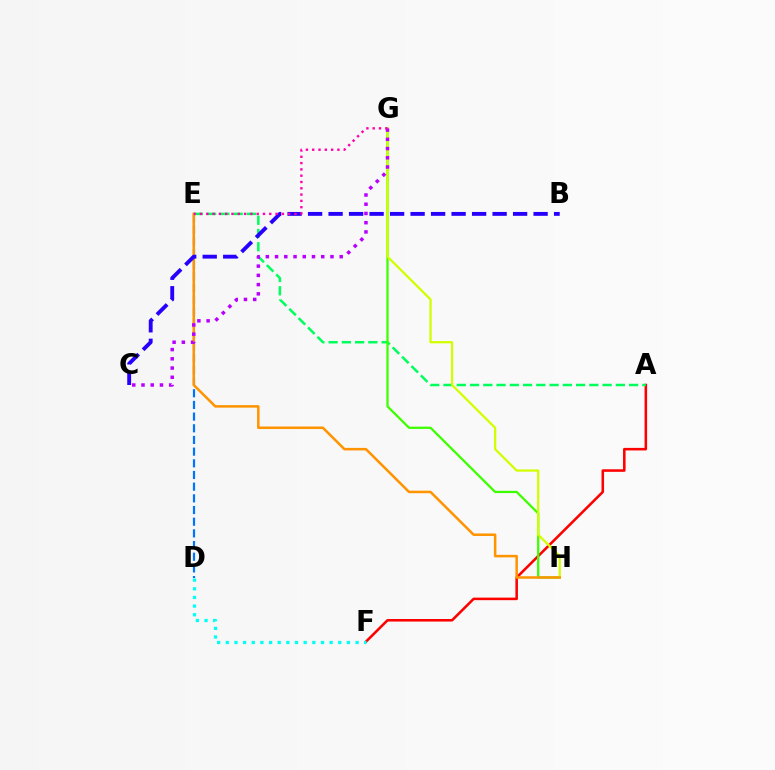{('D', 'E'): [{'color': '#0074ff', 'line_style': 'dashed', 'thickness': 1.59}], ('A', 'F'): [{'color': '#ff0000', 'line_style': 'solid', 'thickness': 1.84}], ('A', 'E'): [{'color': '#00ff5c', 'line_style': 'dashed', 'thickness': 1.8}], ('G', 'H'): [{'color': '#3dff00', 'line_style': 'solid', 'thickness': 1.63}, {'color': '#d1ff00', 'line_style': 'solid', 'thickness': 1.63}], ('E', 'H'): [{'color': '#ff9400', 'line_style': 'solid', 'thickness': 1.82}], ('B', 'C'): [{'color': '#2500ff', 'line_style': 'dashed', 'thickness': 2.79}], ('D', 'F'): [{'color': '#00fff6', 'line_style': 'dotted', 'thickness': 2.35}], ('C', 'G'): [{'color': '#b900ff', 'line_style': 'dotted', 'thickness': 2.51}], ('E', 'G'): [{'color': '#ff00ac', 'line_style': 'dotted', 'thickness': 1.71}]}